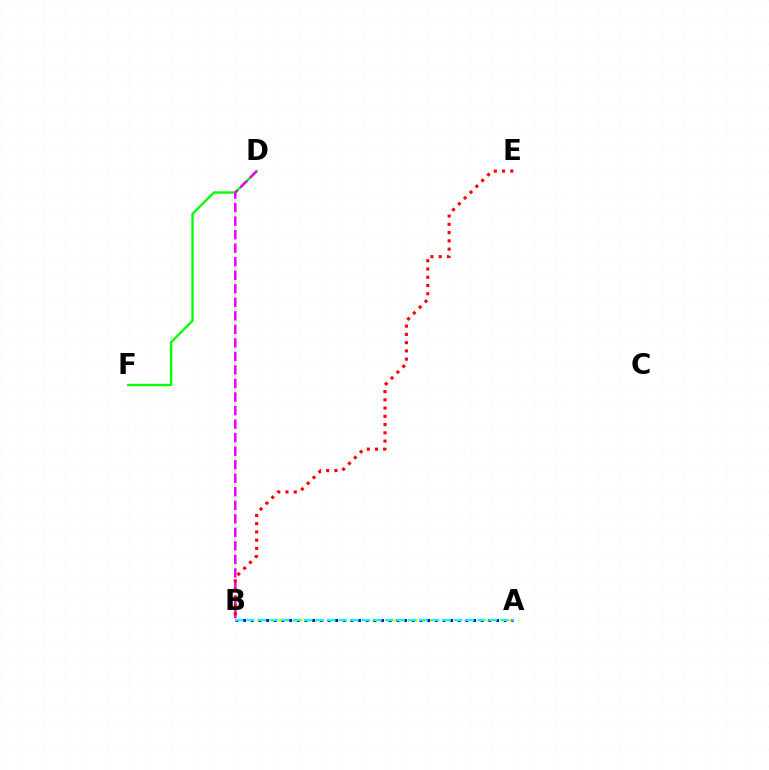{('A', 'B'): [{'color': '#fcf500', 'line_style': 'dotted', 'thickness': 1.95}, {'color': '#0010ff', 'line_style': 'dotted', 'thickness': 2.08}, {'color': '#00fff6', 'line_style': 'dashed', 'thickness': 1.57}], ('D', 'F'): [{'color': '#08ff00', 'line_style': 'solid', 'thickness': 1.69}], ('B', 'D'): [{'color': '#ee00ff', 'line_style': 'dashed', 'thickness': 1.84}], ('B', 'E'): [{'color': '#ff0000', 'line_style': 'dotted', 'thickness': 2.24}]}